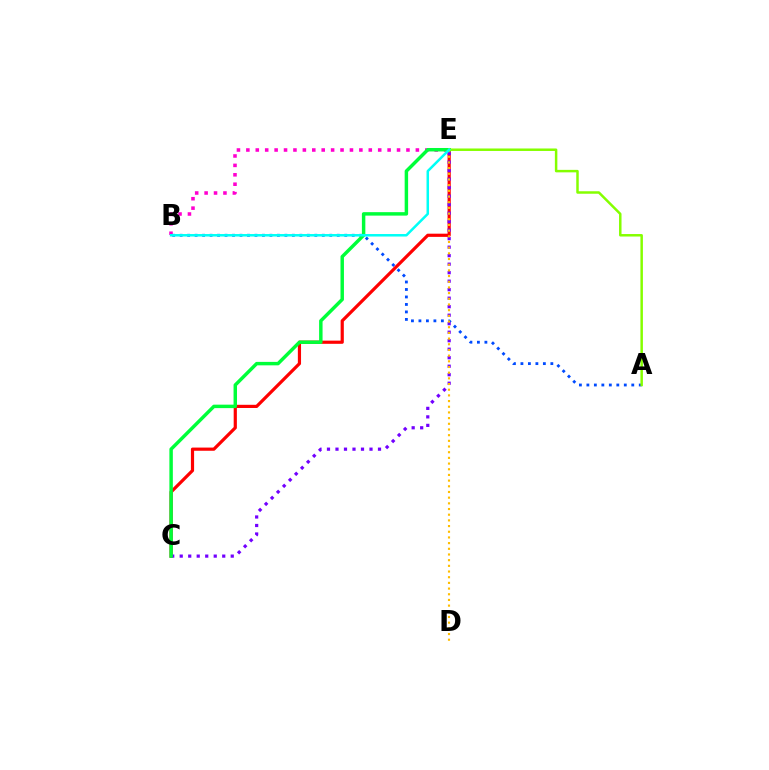{('B', 'E'): [{'color': '#ff00cf', 'line_style': 'dotted', 'thickness': 2.56}, {'color': '#00fff6', 'line_style': 'solid', 'thickness': 1.81}], ('A', 'B'): [{'color': '#004bff', 'line_style': 'dotted', 'thickness': 2.03}], ('C', 'E'): [{'color': '#ff0000', 'line_style': 'solid', 'thickness': 2.29}, {'color': '#7200ff', 'line_style': 'dotted', 'thickness': 2.31}, {'color': '#00ff39', 'line_style': 'solid', 'thickness': 2.49}], ('D', 'E'): [{'color': '#ffbd00', 'line_style': 'dotted', 'thickness': 1.54}], ('A', 'E'): [{'color': '#84ff00', 'line_style': 'solid', 'thickness': 1.79}]}